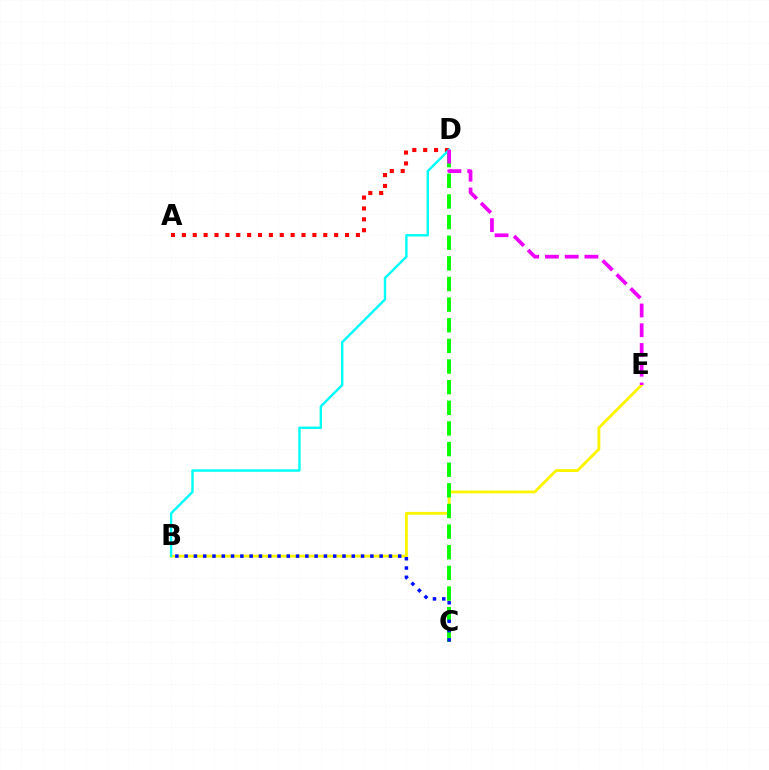{('B', 'E'): [{'color': '#fcf500', 'line_style': 'solid', 'thickness': 2.05}], ('C', 'D'): [{'color': '#08ff00', 'line_style': 'dashed', 'thickness': 2.8}], ('A', 'D'): [{'color': '#ff0000', 'line_style': 'dotted', 'thickness': 2.96}], ('B', 'C'): [{'color': '#0010ff', 'line_style': 'dotted', 'thickness': 2.52}], ('B', 'D'): [{'color': '#00fff6', 'line_style': 'solid', 'thickness': 1.74}], ('D', 'E'): [{'color': '#ee00ff', 'line_style': 'dashed', 'thickness': 2.68}]}